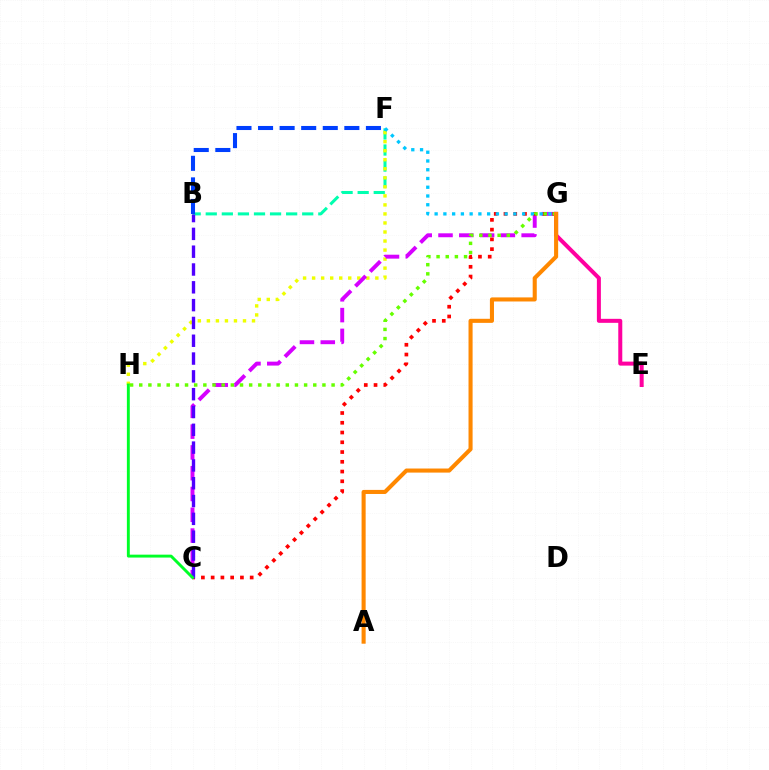{('B', 'F'): [{'color': '#00ffaf', 'line_style': 'dashed', 'thickness': 2.18}, {'color': '#003fff', 'line_style': 'dashed', 'thickness': 2.93}], ('F', 'H'): [{'color': '#eeff00', 'line_style': 'dotted', 'thickness': 2.45}], ('C', 'G'): [{'color': '#d600ff', 'line_style': 'dashed', 'thickness': 2.82}, {'color': '#ff0000', 'line_style': 'dotted', 'thickness': 2.65}], ('G', 'H'): [{'color': '#66ff00', 'line_style': 'dotted', 'thickness': 2.49}], ('B', 'C'): [{'color': '#4f00ff', 'line_style': 'dashed', 'thickness': 2.42}], ('C', 'H'): [{'color': '#00ff27', 'line_style': 'solid', 'thickness': 2.1}], ('F', 'G'): [{'color': '#00c7ff', 'line_style': 'dotted', 'thickness': 2.38}], ('E', 'G'): [{'color': '#ff00a0', 'line_style': 'solid', 'thickness': 2.88}], ('A', 'G'): [{'color': '#ff8800', 'line_style': 'solid', 'thickness': 2.93}]}